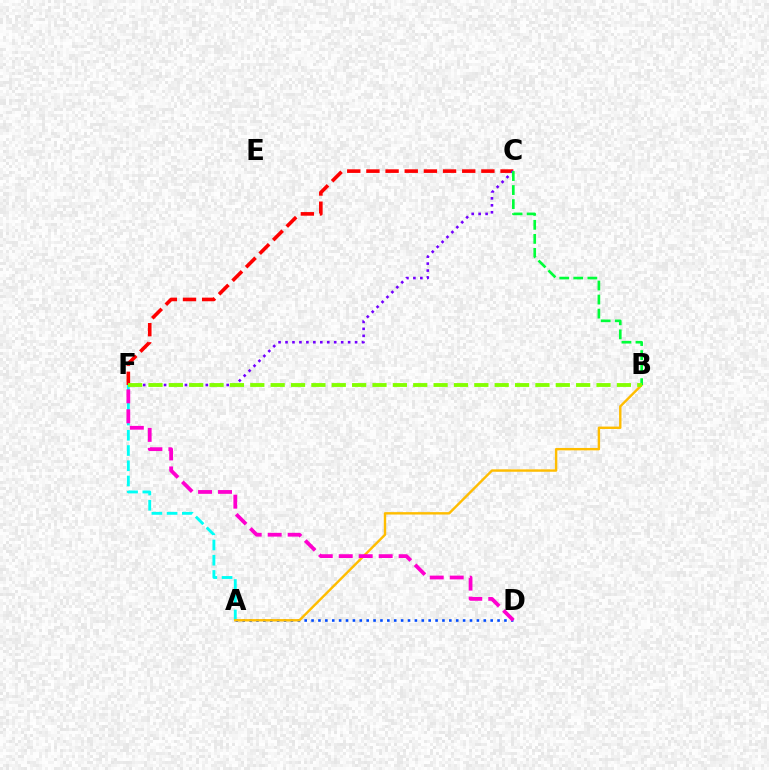{('C', 'F'): [{'color': '#ff0000', 'line_style': 'dashed', 'thickness': 2.6}, {'color': '#7200ff', 'line_style': 'dotted', 'thickness': 1.89}], ('A', 'D'): [{'color': '#004bff', 'line_style': 'dotted', 'thickness': 1.87}], ('A', 'F'): [{'color': '#00fff6', 'line_style': 'dashed', 'thickness': 2.07}], ('A', 'B'): [{'color': '#ffbd00', 'line_style': 'solid', 'thickness': 1.73}], ('B', 'C'): [{'color': '#00ff39', 'line_style': 'dashed', 'thickness': 1.91}], ('D', 'F'): [{'color': '#ff00cf', 'line_style': 'dashed', 'thickness': 2.71}], ('B', 'F'): [{'color': '#84ff00', 'line_style': 'dashed', 'thickness': 2.77}]}